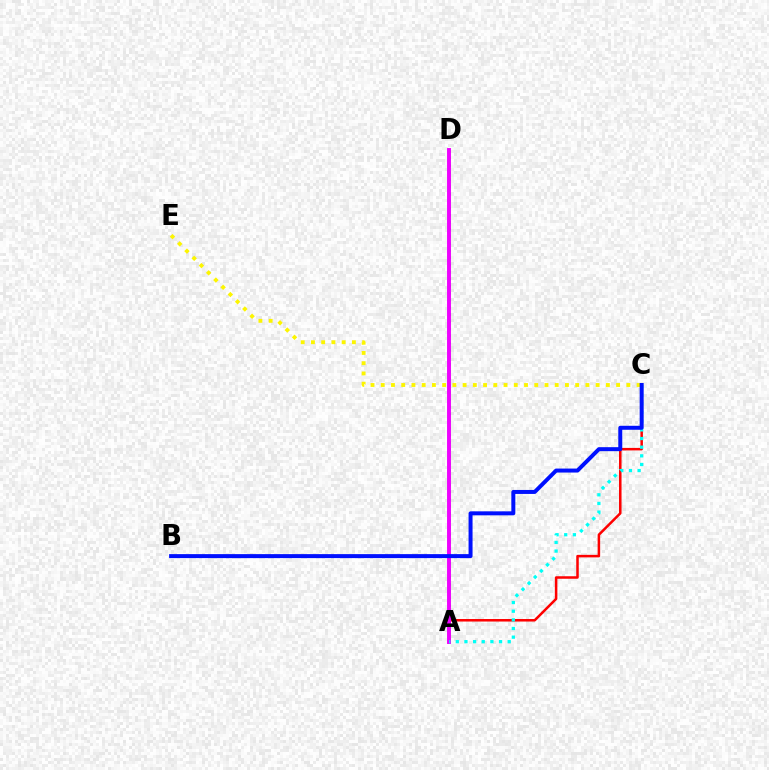{('A', 'C'): [{'color': '#ff0000', 'line_style': 'solid', 'thickness': 1.81}, {'color': '#00fff6', 'line_style': 'dotted', 'thickness': 2.35}], ('A', 'D'): [{'color': '#08ff00', 'line_style': 'dotted', 'thickness': 1.93}, {'color': '#ee00ff', 'line_style': 'solid', 'thickness': 2.82}], ('C', 'E'): [{'color': '#fcf500', 'line_style': 'dotted', 'thickness': 2.78}], ('B', 'C'): [{'color': '#0010ff', 'line_style': 'solid', 'thickness': 2.87}]}